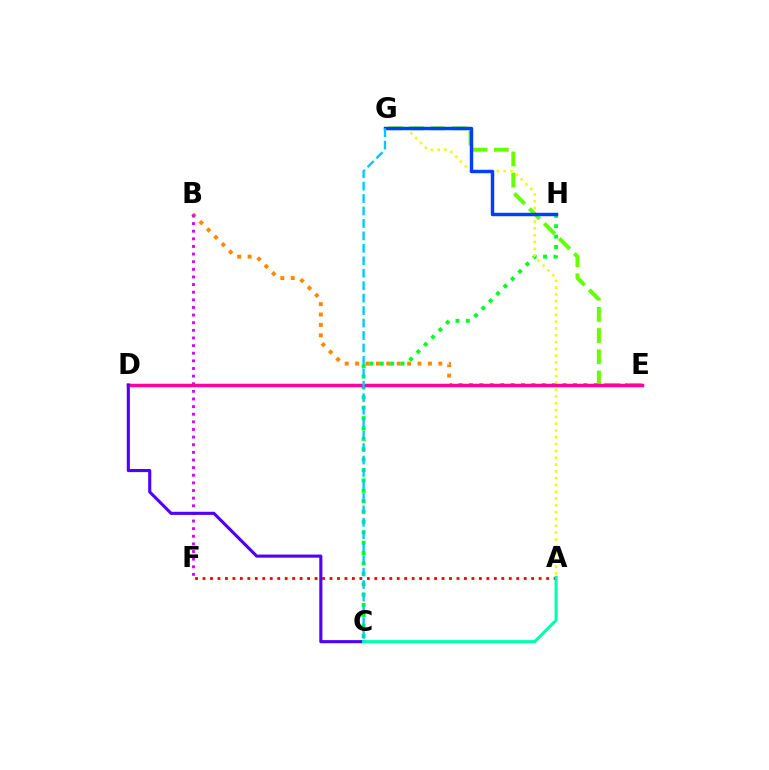{('B', 'E'): [{'color': '#ff8800', 'line_style': 'dotted', 'thickness': 2.83}], ('C', 'H'): [{'color': '#00ff27', 'line_style': 'dotted', 'thickness': 2.82}], ('B', 'F'): [{'color': '#d600ff', 'line_style': 'dotted', 'thickness': 2.07}], ('E', 'G'): [{'color': '#66ff00', 'line_style': 'dashed', 'thickness': 2.88}], ('A', 'F'): [{'color': '#ff0000', 'line_style': 'dotted', 'thickness': 2.03}], ('A', 'G'): [{'color': '#eeff00', 'line_style': 'dotted', 'thickness': 1.85}], ('D', 'E'): [{'color': '#ff00a0', 'line_style': 'solid', 'thickness': 2.51}], ('G', 'H'): [{'color': '#003fff', 'line_style': 'solid', 'thickness': 2.48}], ('C', 'G'): [{'color': '#00c7ff', 'line_style': 'dashed', 'thickness': 1.69}], ('C', 'D'): [{'color': '#4f00ff', 'line_style': 'solid', 'thickness': 2.23}], ('A', 'C'): [{'color': '#00ffaf', 'line_style': 'solid', 'thickness': 2.23}]}